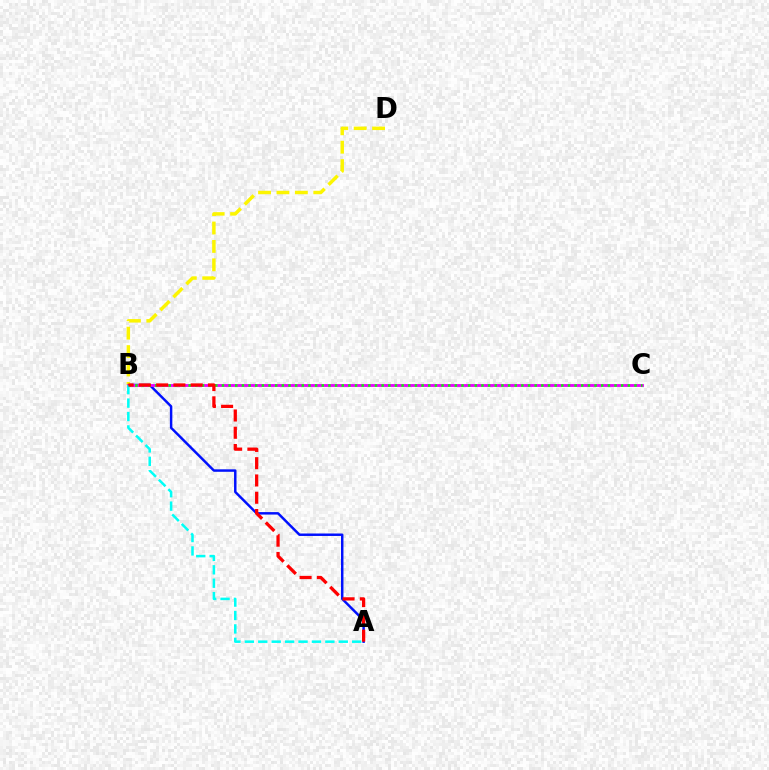{('A', 'B'): [{'color': '#0010ff', 'line_style': 'solid', 'thickness': 1.77}, {'color': '#00fff6', 'line_style': 'dashed', 'thickness': 1.82}, {'color': '#ff0000', 'line_style': 'dashed', 'thickness': 2.35}], ('B', 'D'): [{'color': '#fcf500', 'line_style': 'dashed', 'thickness': 2.5}], ('B', 'C'): [{'color': '#ee00ff', 'line_style': 'solid', 'thickness': 2.06}, {'color': '#08ff00', 'line_style': 'dotted', 'thickness': 1.81}]}